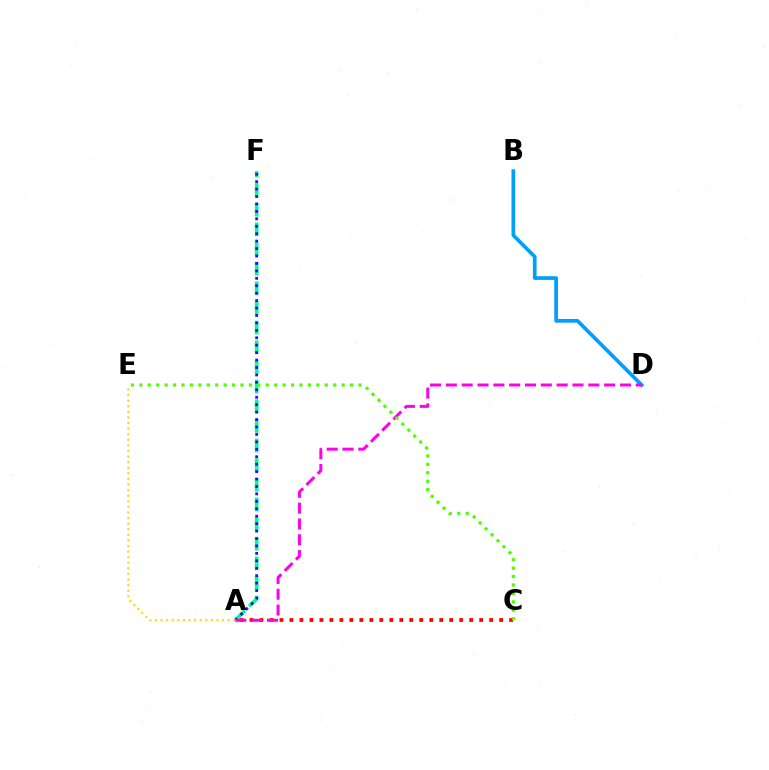{('B', 'D'): [{'color': '#009eff', 'line_style': 'solid', 'thickness': 2.66}], ('A', 'C'): [{'color': '#ff0000', 'line_style': 'dotted', 'thickness': 2.71}], ('A', 'F'): [{'color': '#00ff86', 'line_style': 'dashed', 'thickness': 2.67}, {'color': '#3700ff', 'line_style': 'dotted', 'thickness': 2.02}], ('A', 'D'): [{'color': '#ff00ed', 'line_style': 'dashed', 'thickness': 2.15}], ('C', 'E'): [{'color': '#4fff00', 'line_style': 'dotted', 'thickness': 2.29}], ('A', 'E'): [{'color': '#ffd500', 'line_style': 'dotted', 'thickness': 1.52}]}